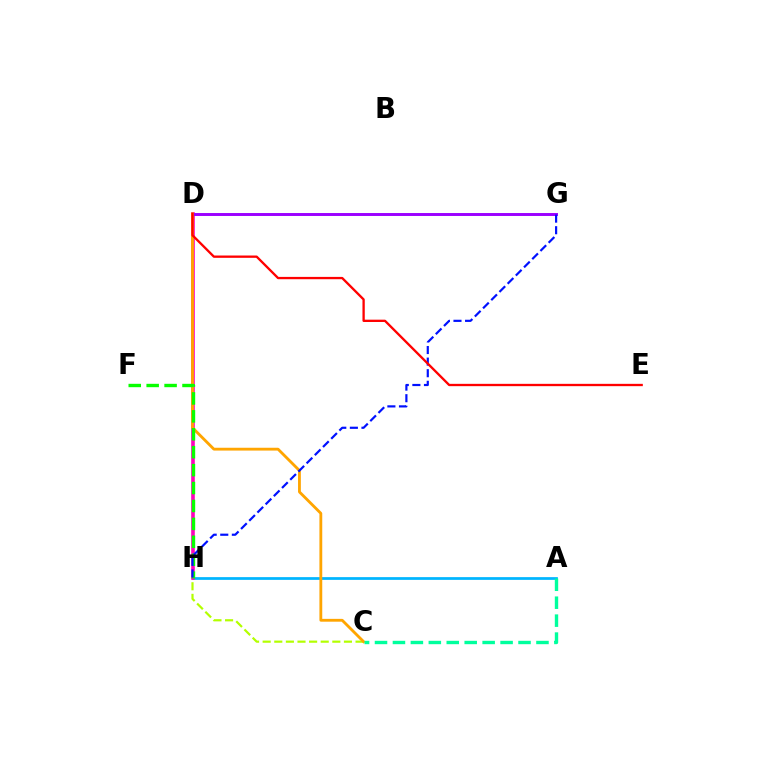{('C', 'H'): [{'color': '#b3ff00', 'line_style': 'dashed', 'thickness': 1.58}], ('A', 'H'): [{'color': '#00b5ff', 'line_style': 'solid', 'thickness': 1.97}], ('D', 'H'): [{'color': '#ff00bd', 'line_style': 'solid', 'thickness': 2.6}], ('D', 'G'): [{'color': '#9b00ff', 'line_style': 'solid', 'thickness': 2.12}], ('C', 'D'): [{'color': '#ffa500', 'line_style': 'solid', 'thickness': 2.03}], ('F', 'H'): [{'color': '#08ff00', 'line_style': 'dashed', 'thickness': 2.43}], ('A', 'C'): [{'color': '#00ff9d', 'line_style': 'dashed', 'thickness': 2.44}], ('G', 'H'): [{'color': '#0010ff', 'line_style': 'dashed', 'thickness': 1.57}], ('D', 'E'): [{'color': '#ff0000', 'line_style': 'solid', 'thickness': 1.67}]}